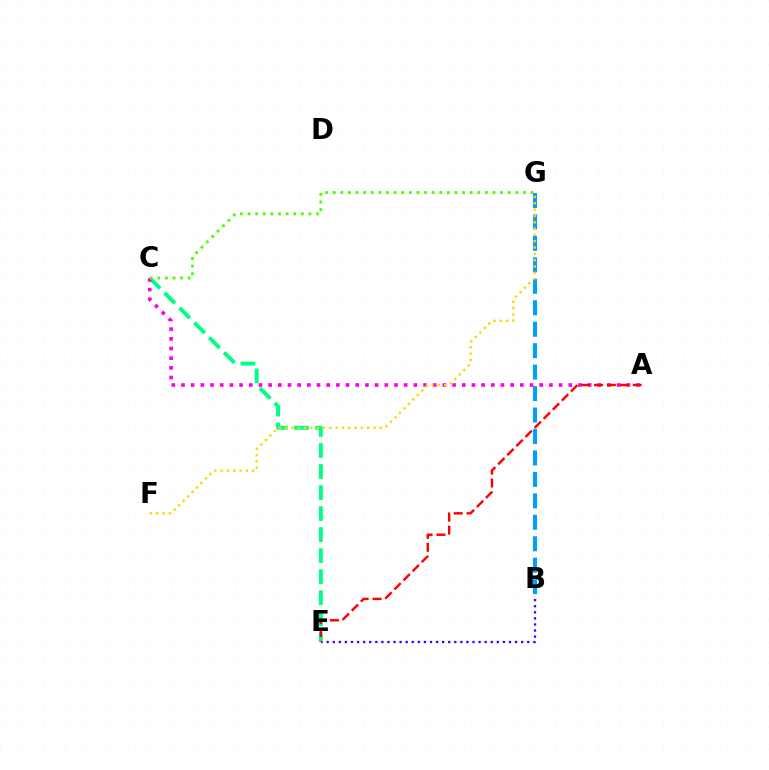{('B', 'E'): [{'color': '#3700ff', 'line_style': 'dotted', 'thickness': 1.65}], ('C', 'E'): [{'color': '#00ff86', 'line_style': 'dashed', 'thickness': 2.86}], ('B', 'G'): [{'color': '#009eff', 'line_style': 'dashed', 'thickness': 2.91}], ('A', 'C'): [{'color': '#ff00ed', 'line_style': 'dotted', 'thickness': 2.63}], ('A', 'E'): [{'color': '#ff0000', 'line_style': 'dashed', 'thickness': 1.75}], ('F', 'G'): [{'color': '#ffd500', 'line_style': 'dotted', 'thickness': 1.72}], ('C', 'G'): [{'color': '#4fff00', 'line_style': 'dotted', 'thickness': 2.07}]}